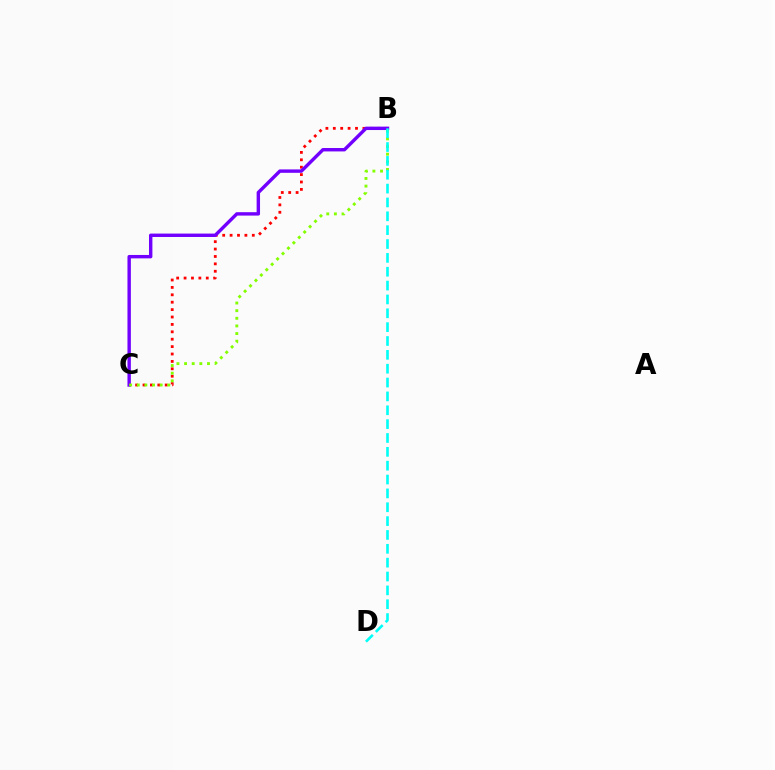{('B', 'C'): [{'color': '#ff0000', 'line_style': 'dotted', 'thickness': 2.01}, {'color': '#7200ff', 'line_style': 'solid', 'thickness': 2.45}, {'color': '#84ff00', 'line_style': 'dotted', 'thickness': 2.07}], ('B', 'D'): [{'color': '#00fff6', 'line_style': 'dashed', 'thickness': 1.88}]}